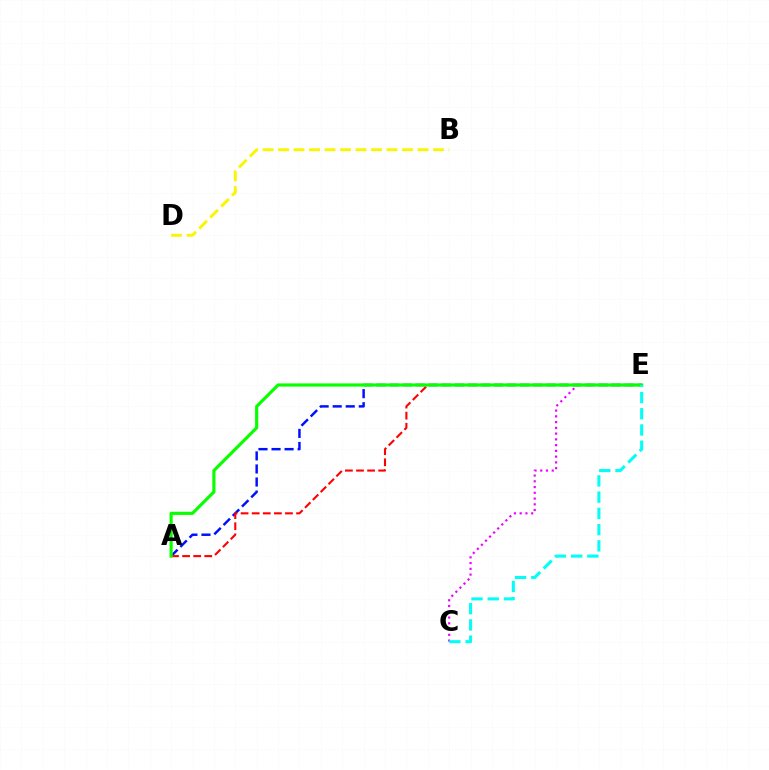{('A', 'E'): [{'color': '#0010ff', 'line_style': 'dashed', 'thickness': 1.77}, {'color': '#ff0000', 'line_style': 'dashed', 'thickness': 1.51}, {'color': '#08ff00', 'line_style': 'solid', 'thickness': 2.27}], ('C', 'E'): [{'color': '#ee00ff', 'line_style': 'dotted', 'thickness': 1.56}, {'color': '#00fff6', 'line_style': 'dashed', 'thickness': 2.21}], ('B', 'D'): [{'color': '#fcf500', 'line_style': 'dashed', 'thickness': 2.11}]}